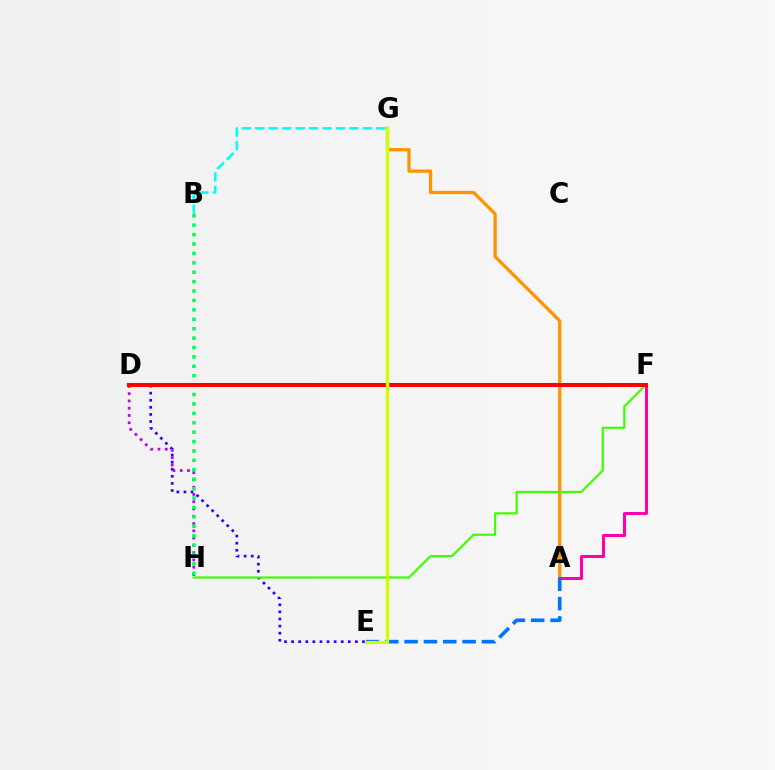{('D', 'H'): [{'color': '#b900ff', 'line_style': 'dotted', 'thickness': 1.98}], ('A', 'G'): [{'color': '#ff9400', 'line_style': 'solid', 'thickness': 2.37}], ('D', 'E'): [{'color': '#2500ff', 'line_style': 'dotted', 'thickness': 1.93}], ('B', 'H'): [{'color': '#00ff5c', 'line_style': 'dotted', 'thickness': 2.56}], ('B', 'G'): [{'color': '#00fff6', 'line_style': 'dashed', 'thickness': 1.83}], ('A', 'F'): [{'color': '#ff00ac', 'line_style': 'solid', 'thickness': 2.18}], ('A', 'E'): [{'color': '#0074ff', 'line_style': 'dashed', 'thickness': 2.63}], ('F', 'H'): [{'color': '#3dff00', 'line_style': 'solid', 'thickness': 1.57}], ('D', 'F'): [{'color': '#ff0000', 'line_style': 'solid', 'thickness': 2.91}], ('E', 'G'): [{'color': '#d1ff00', 'line_style': 'solid', 'thickness': 2.31}]}